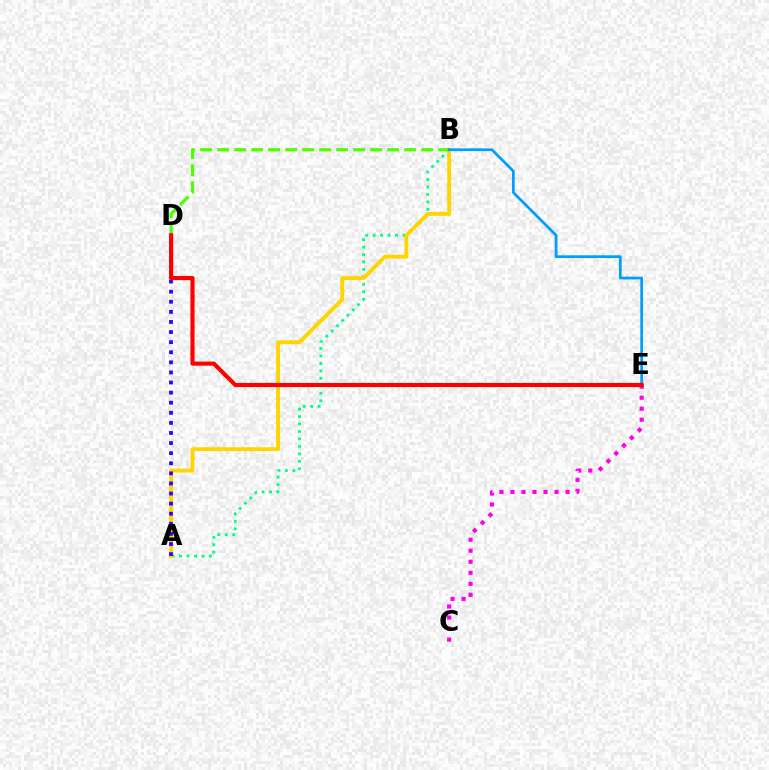{('C', 'E'): [{'color': '#ff00ed', 'line_style': 'dotted', 'thickness': 2.99}], ('A', 'B'): [{'color': '#00ff86', 'line_style': 'dotted', 'thickness': 2.02}, {'color': '#ffd500', 'line_style': 'solid', 'thickness': 2.79}], ('A', 'D'): [{'color': '#3700ff', 'line_style': 'dotted', 'thickness': 2.74}], ('B', 'D'): [{'color': '#4fff00', 'line_style': 'dashed', 'thickness': 2.31}], ('B', 'E'): [{'color': '#009eff', 'line_style': 'solid', 'thickness': 1.98}], ('D', 'E'): [{'color': '#ff0000', 'line_style': 'solid', 'thickness': 2.97}]}